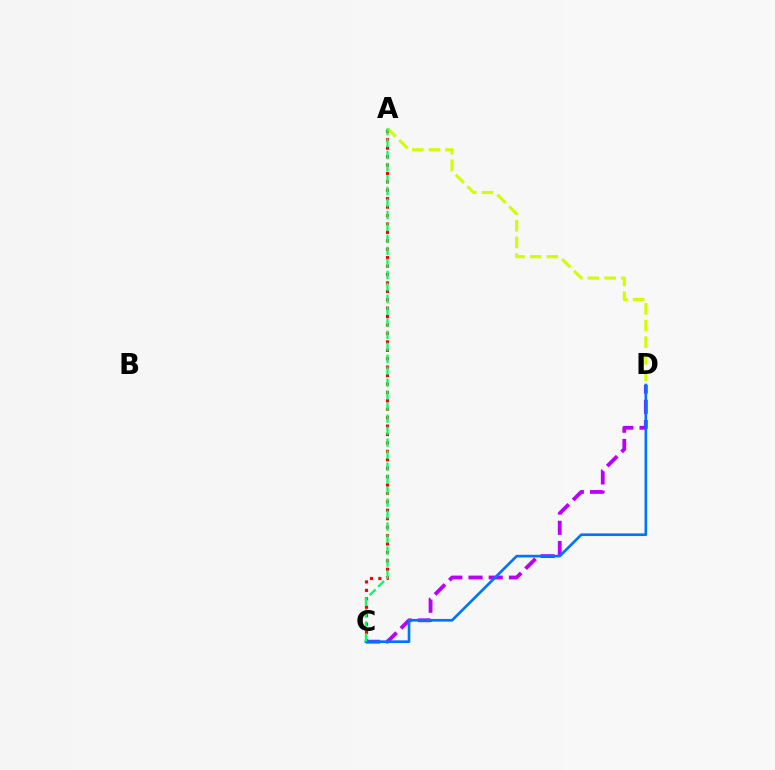{('A', 'C'): [{'color': '#ff0000', 'line_style': 'dotted', 'thickness': 2.29}, {'color': '#00ff5c', 'line_style': 'dashed', 'thickness': 1.63}], ('A', 'D'): [{'color': '#d1ff00', 'line_style': 'dashed', 'thickness': 2.26}], ('C', 'D'): [{'color': '#b900ff', 'line_style': 'dashed', 'thickness': 2.75}, {'color': '#0074ff', 'line_style': 'solid', 'thickness': 1.91}]}